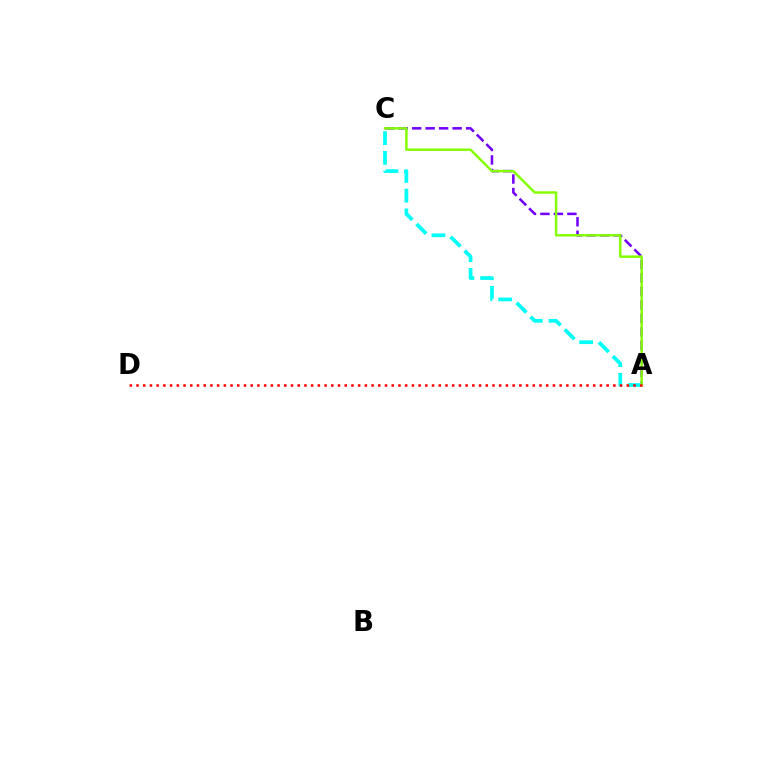{('A', 'C'): [{'color': '#7200ff', 'line_style': 'dashed', 'thickness': 1.83}, {'color': '#00fff6', 'line_style': 'dashed', 'thickness': 2.68}, {'color': '#84ff00', 'line_style': 'solid', 'thickness': 1.77}], ('A', 'D'): [{'color': '#ff0000', 'line_style': 'dotted', 'thickness': 1.82}]}